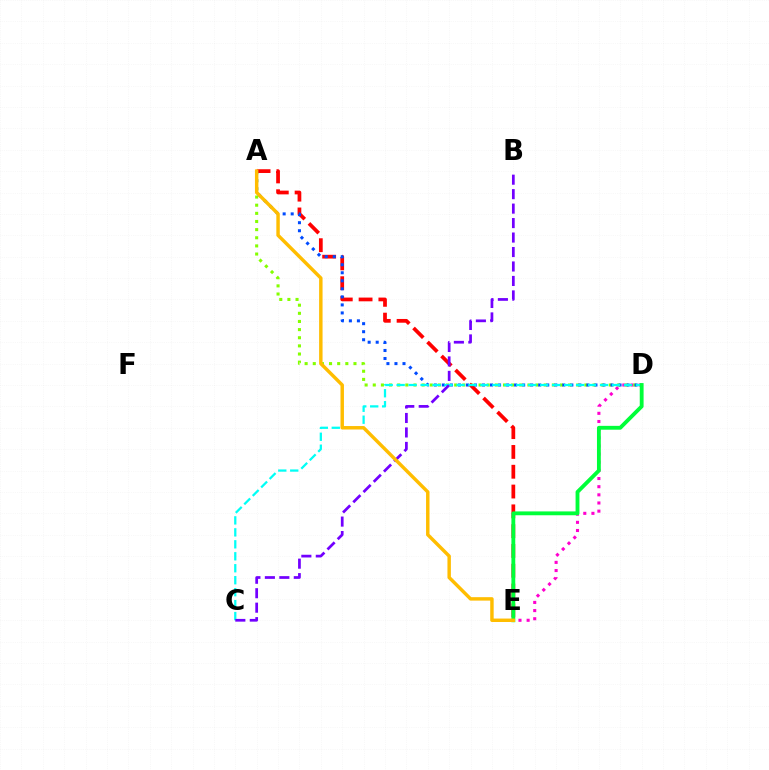{('D', 'E'): [{'color': '#ff00cf', 'line_style': 'dotted', 'thickness': 2.21}, {'color': '#00ff39', 'line_style': 'solid', 'thickness': 2.77}], ('A', 'D'): [{'color': '#84ff00', 'line_style': 'dotted', 'thickness': 2.21}, {'color': '#004bff', 'line_style': 'dotted', 'thickness': 2.18}], ('A', 'E'): [{'color': '#ff0000', 'line_style': 'dashed', 'thickness': 2.69}, {'color': '#ffbd00', 'line_style': 'solid', 'thickness': 2.48}], ('C', 'D'): [{'color': '#00fff6', 'line_style': 'dashed', 'thickness': 1.63}], ('B', 'C'): [{'color': '#7200ff', 'line_style': 'dashed', 'thickness': 1.97}]}